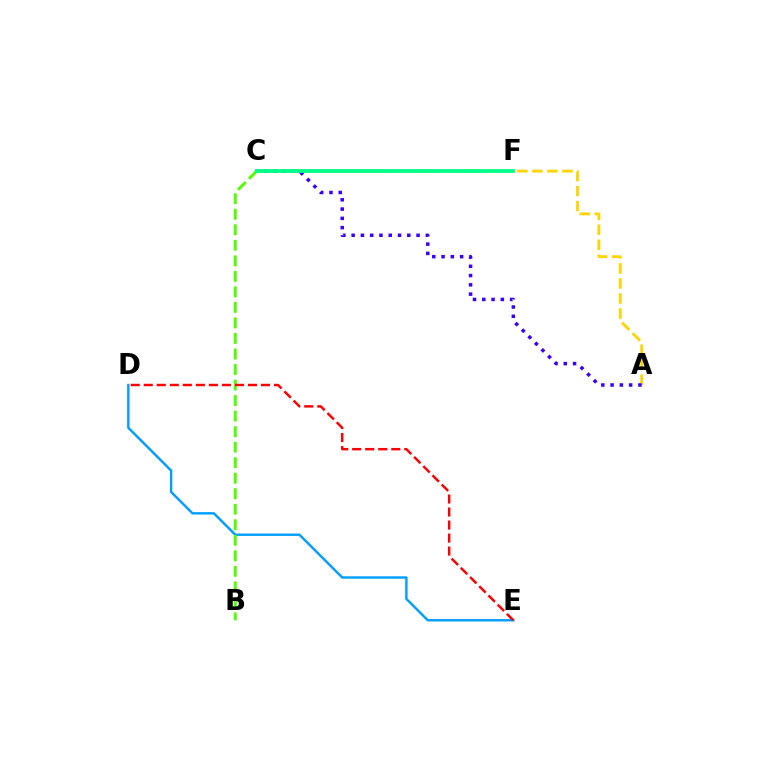{('A', 'F'): [{'color': '#ffd500', 'line_style': 'dashed', 'thickness': 2.04}], ('A', 'C'): [{'color': '#3700ff', 'line_style': 'dotted', 'thickness': 2.52}], ('D', 'E'): [{'color': '#009eff', 'line_style': 'solid', 'thickness': 1.73}, {'color': '#ff0000', 'line_style': 'dashed', 'thickness': 1.77}], ('B', 'C'): [{'color': '#4fff00', 'line_style': 'dashed', 'thickness': 2.11}], ('C', 'F'): [{'color': '#ff00ed', 'line_style': 'dashed', 'thickness': 1.66}, {'color': '#00ff86', 'line_style': 'solid', 'thickness': 2.74}]}